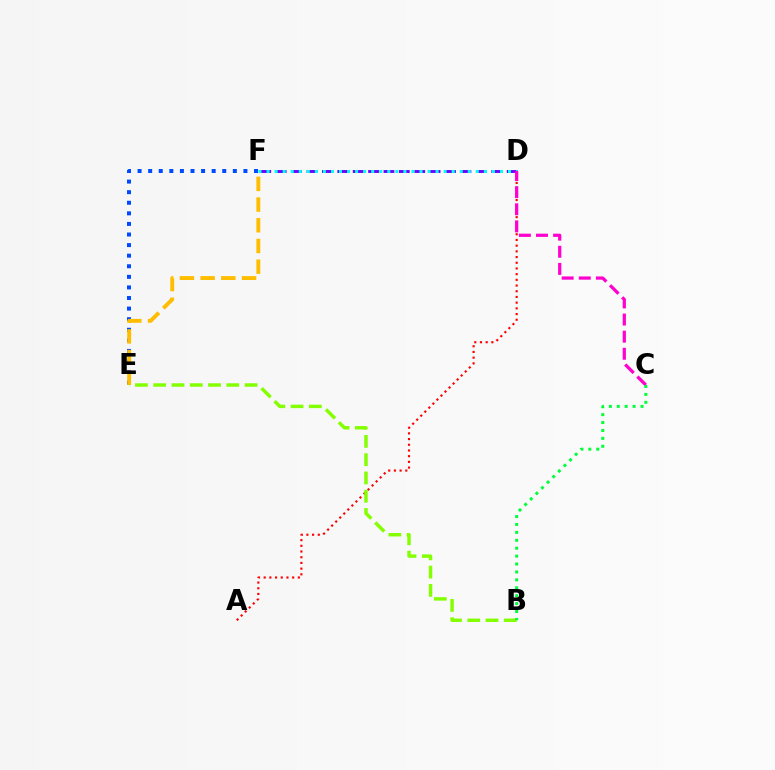{('D', 'F'): [{'color': '#7200ff', 'line_style': 'dashed', 'thickness': 2.09}, {'color': '#00fff6', 'line_style': 'dotted', 'thickness': 2.19}], ('A', 'D'): [{'color': '#ff0000', 'line_style': 'dotted', 'thickness': 1.55}], ('C', 'D'): [{'color': '#ff00cf', 'line_style': 'dashed', 'thickness': 2.32}], ('E', 'F'): [{'color': '#004bff', 'line_style': 'dotted', 'thickness': 2.88}, {'color': '#ffbd00', 'line_style': 'dashed', 'thickness': 2.81}], ('B', 'E'): [{'color': '#84ff00', 'line_style': 'dashed', 'thickness': 2.48}], ('B', 'C'): [{'color': '#00ff39', 'line_style': 'dotted', 'thickness': 2.15}]}